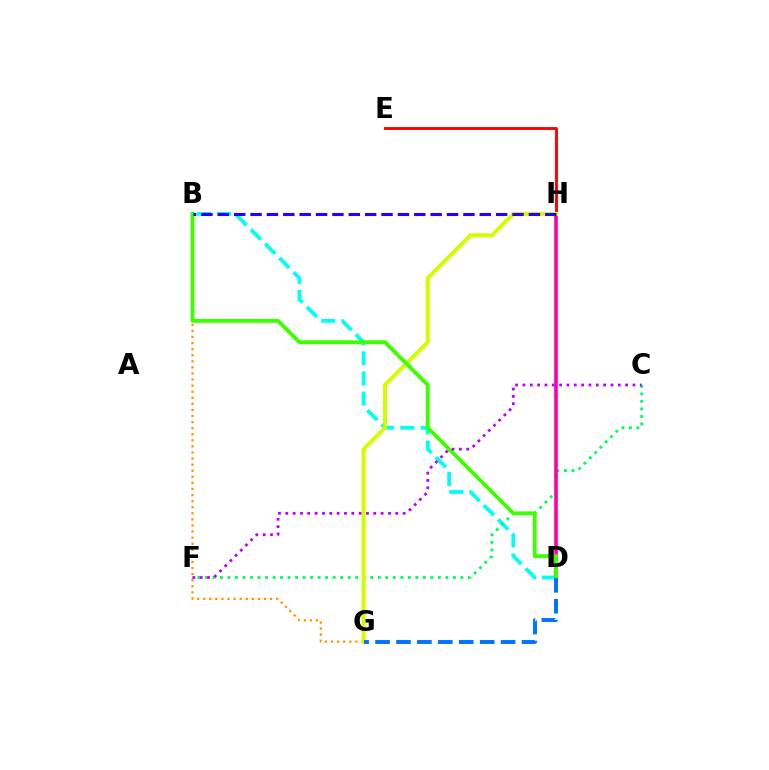{('E', 'H'): [{'color': '#ff0000', 'line_style': 'solid', 'thickness': 2.08}], ('B', 'D'): [{'color': '#00fff6', 'line_style': 'dashed', 'thickness': 2.73}, {'color': '#3dff00', 'line_style': 'solid', 'thickness': 2.77}], ('C', 'F'): [{'color': '#00ff5c', 'line_style': 'dotted', 'thickness': 2.04}, {'color': '#b900ff', 'line_style': 'dotted', 'thickness': 1.99}], ('D', 'H'): [{'color': '#ff00ac', 'line_style': 'solid', 'thickness': 2.62}], ('B', 'G'): [{'color': '#ff9400', 'line_style': 'dotted', 'thickness': 1.65}], ('G', 'H'): [{'color': '#d1ff00', 'line_style': 'solid', 'thickness': 2.89}], ('D', 'G'): [{'color': '#0074ff', 'line_style': 'dashed', 'thickness': 2.84}], ('B', 'H'): [{'color': '#2500ff', 'line_style': 'dashed', 'thickness': 2.22}]}